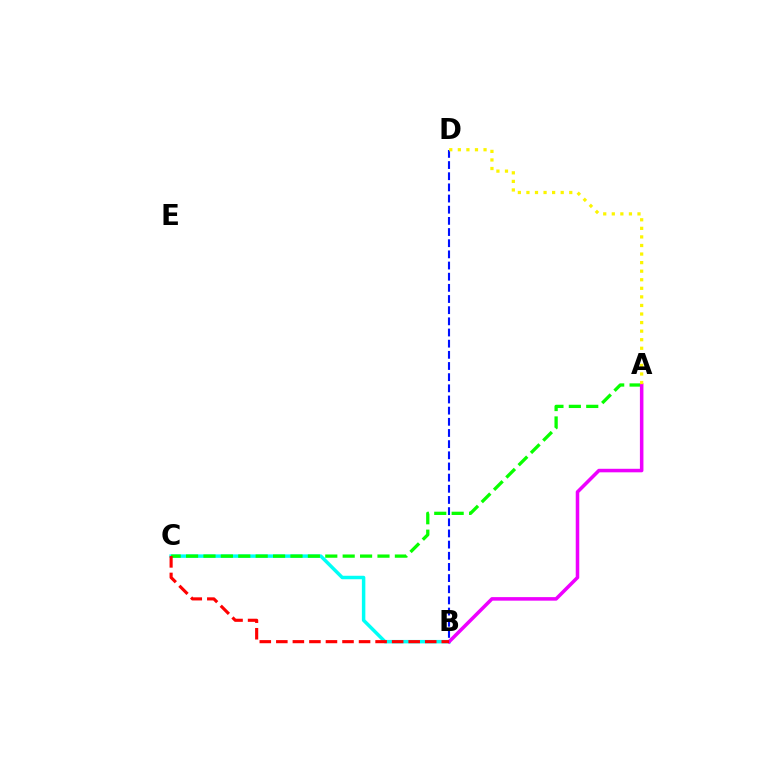{('B', 'D'): [{'color': '#0010ff', 'line_style': 'dashed', 'thickness': 1.52}], ('B', 'C'): [{'color': '#00fff6', 'line_style': 'solid', 'thickness': 2.5}, {'color': '#ff0000', 'line_style': 'dashed', 'thickness': 2.25}], ('A', 'C'): [{'color': '#08ff00', 'line_style': 'dashed', 'thickness': 2.36}], ('A', 'B'): [{'color': '#ee00ff', 'line_style': 'solid', 'thickness': 2.54}], ('A', 'D'): [{'color': '#fcf500', 'line_style': 'dotted', 'thickness': 2.33}]}